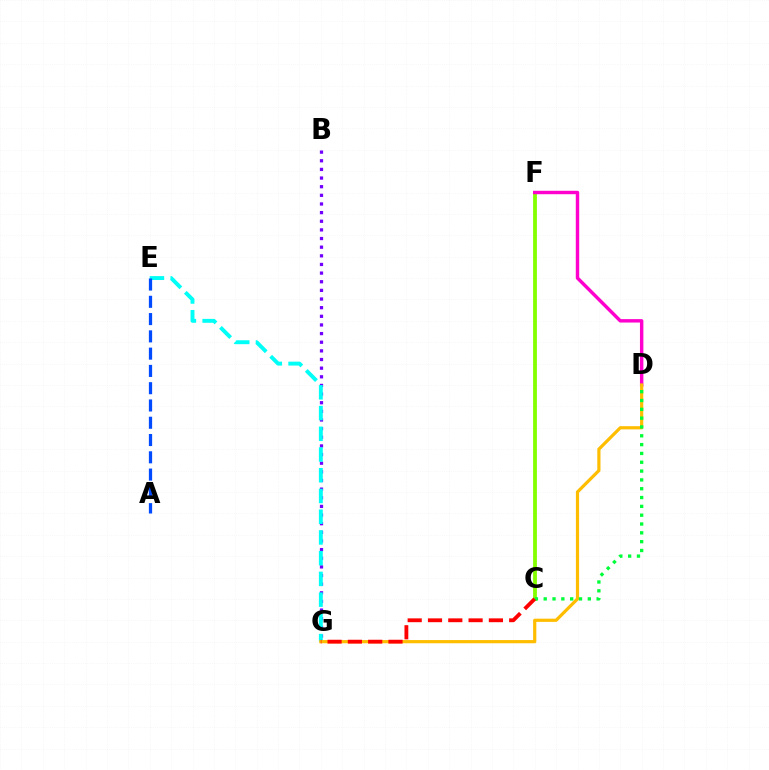{('B', 'G'): [{'color': '#7200ff', 'line_style': 'dotted', 'thickness': 2.35}], ('E', 'G'): [{'color': '#00fff6', 'line_style': 'dashed', 'thickness': 2.82}], ('C', 'F'): [{'color': '#84ff00', 'line_style': 'solid', 'thickness': 2.74}], ('D', 'F'): [{'color': '#ff00cf', 'line_style': 'solid', 'thickness': 2.46}], ('A', 'E'): [{'color': '#004bff', 'line_style': 'dashed', 'thickness': 2.35}], ('D', 'G'): [{'color': '#ffbd00', 'line_style': 'solid', 'thickness': 2.3}], ('C', 'D'): [{'color': '#00ff39', 'line_style': 'dotted', 'thickness': 2.4}], ('C', 'G'): [{'color': '#ff0000', 'line_style': 'dashed', 'thickness': 2.76}]}